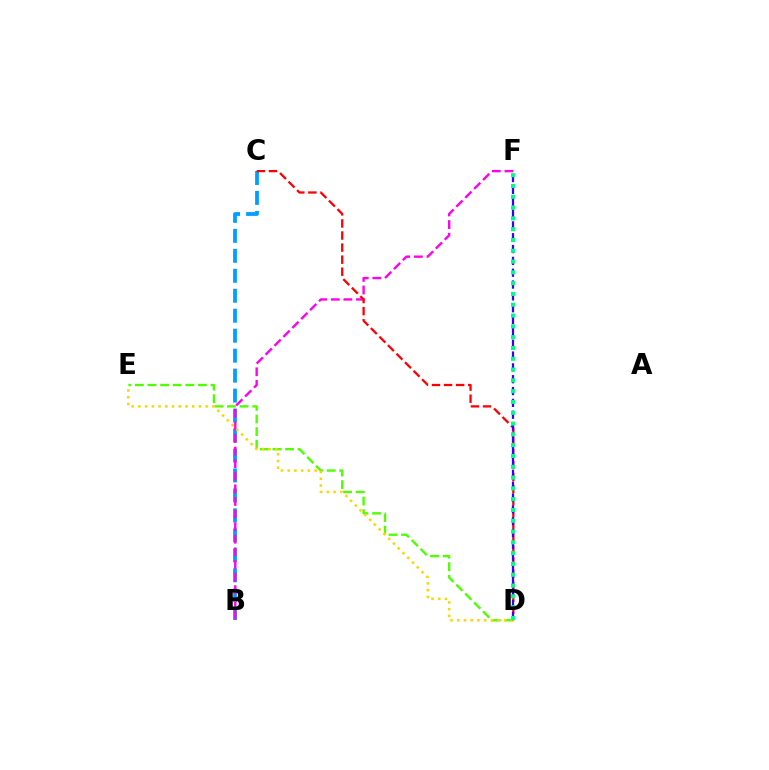{('B', 'C'): [{'color': '#009eff', 'line_style': 'dashed', 'thickness': 2.71}], ('B', 'F'): [{'color': '#ff00ed', 'line_style': 'dashed', 'thickness': 1.71}], ('D', 'E'): [{'color': '#4fff00', 'line_style': 'dashed', 'thickness': 1.71}, {'color': '#ffd500', 'line_style': 'dotted', 'thickness': 1.83}], ('C', 'D'): [{'color': '#ff0000', 'line_style': 'dashed', 'thickness': 1.64}], ('D', 'F'): [{'color': '#3700ff', 'line_style': 'dashed', 'thickness': 1.61}, {'color': '#00ff86', 'line_style': 'dotted', 'thickness': 2.93}]}